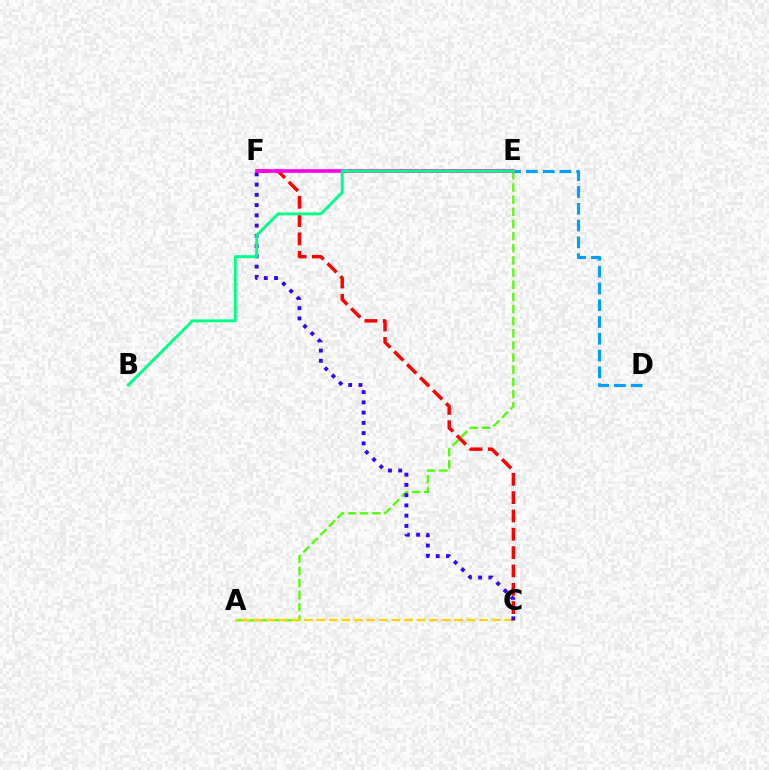{('A', 'E'): [{'color': '#4fff00', 'line_style': 'dashed', 'thickness': 1.65}], ('D', 'E'): [{'color': '#009eff', 'line_style': 'dashed', 'thickness': 2.28}], ('A', 'C'): [{'color': '#ffd500', 'line_style': 'dashed', 'thickness': 1.7}], ('C', 'F'): [{'color': '#ff0000', 'line_style': 'dashed', 'thickness': 2.49}, {'color': '#3700ff', 'line_style': 'dotted', 'thickness': 2.79}], ('E', 'F'): [{'color': '#ff00ed', 'line_style': 'solid', 'thickness': 2.6}], ('B', 'E'): [{'color': '#00ff86', 'line_style': 'solid', 'thickness': 2.09}]}